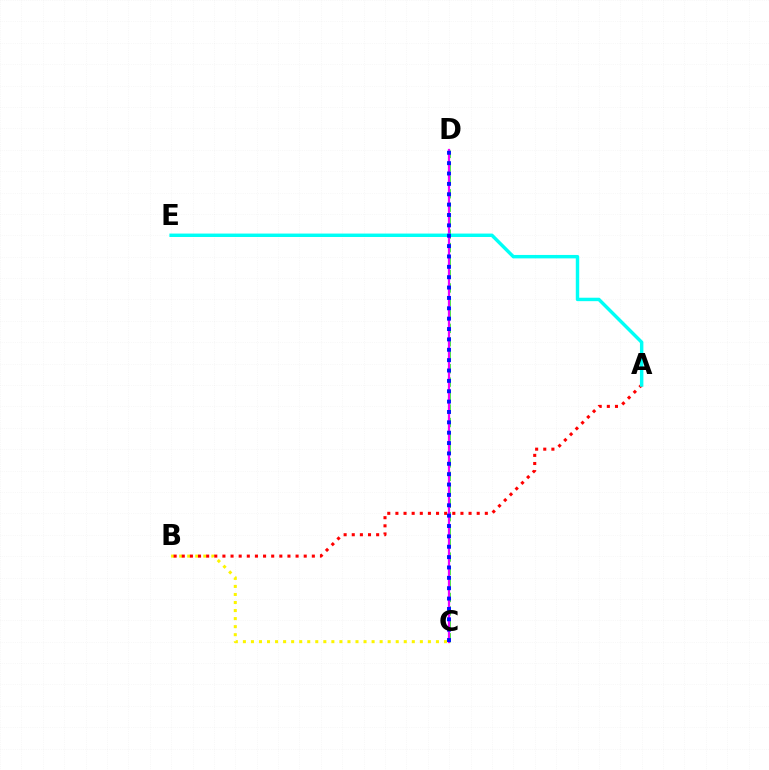{('B', 'C'): [{'color': '#fcf500', 'line_style': 'dotted', 'thickness': 2.19}], ('A', 'B'): [{'color': '#ff0000', 'line_style': 'dotted', 'thickness': 2.21}], ('C', 'D'): [{'color': '#08ff00', 'line_style': 'dashed', 'thickness': 1.83}, {'color': '#ee00ff', 'line_style': 'solid', 'thickness': 1.61}, {'color': '#0010ff', 'line_style': 'dotted', 'thickness': 2.82}], ('A', 'E'): [{'color': '#00fff6', 'line_style': 'solid', 'thickness': 2.47}]}